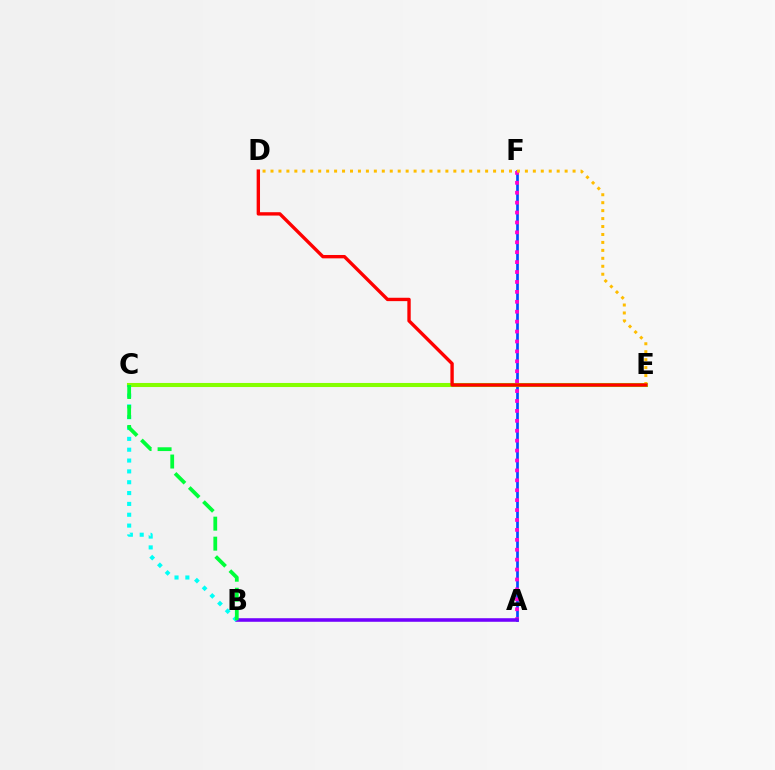{('A', 'F'): [{'color': '#004bff', 'line_style': 'solid', 'thickness': 1.93}, {'color': '#ff00cf', 'line_style': 'dotted', 'thickness': 2.69}], ('A', 'B'): [{'color': '#7200ff', 'line_style': 'solid', 'thickness': 2.56}], ('C', 'E'): [{'color': '#84ff00', 'line_style': 'solid', 'thickness': 2.93}], ('B', 'C'): [{'color': '#00fff6', 'line_style': 'dotted', 'thickness': 2.94}, {'color': '#00ff39', 'line_style': 'dashed', 'thickness': 2.72}], ('D', 'E'): [{'color': '#ffbd00', 'line_style': 'dotted', 'thickness': 2.16}, {'color': '#ff0000', 'line_style': 'solid', 'thickness': 2.42}]}